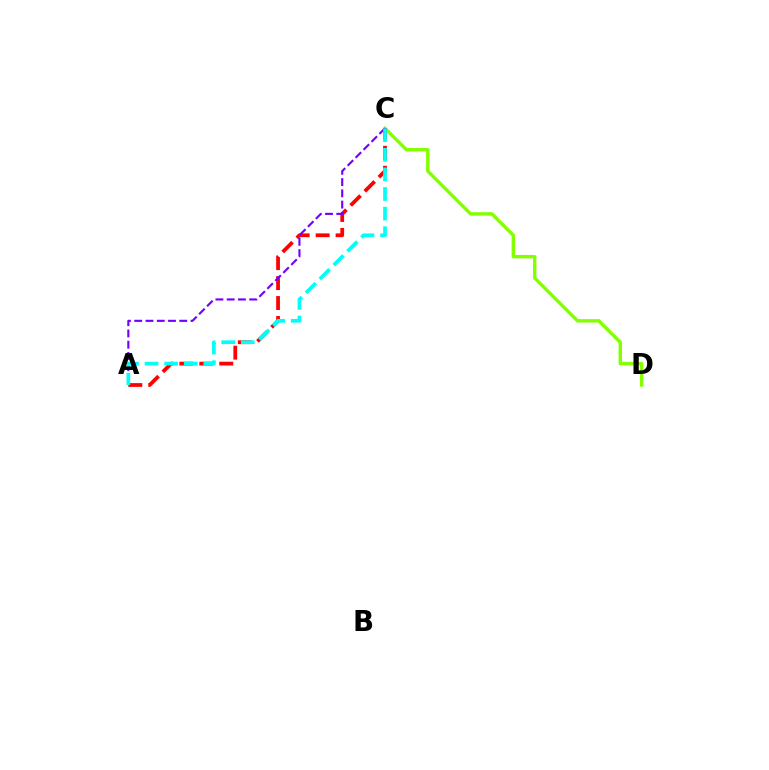{('C', 'D'): [{'color': '#84ff00', 'line_style': 'solid', 'thickness': 2.46}], ('A', 'C'): [{'color': '#ff0000', 'line_style': 'dashed', 'thickness': 2.71}, {'color': '#7200ff', 'line_style': 'dashed', 'thickness': 1.53}, {'color': '#00fff6', 'line_style': 'dashed', 'thickness': 2.66}]}